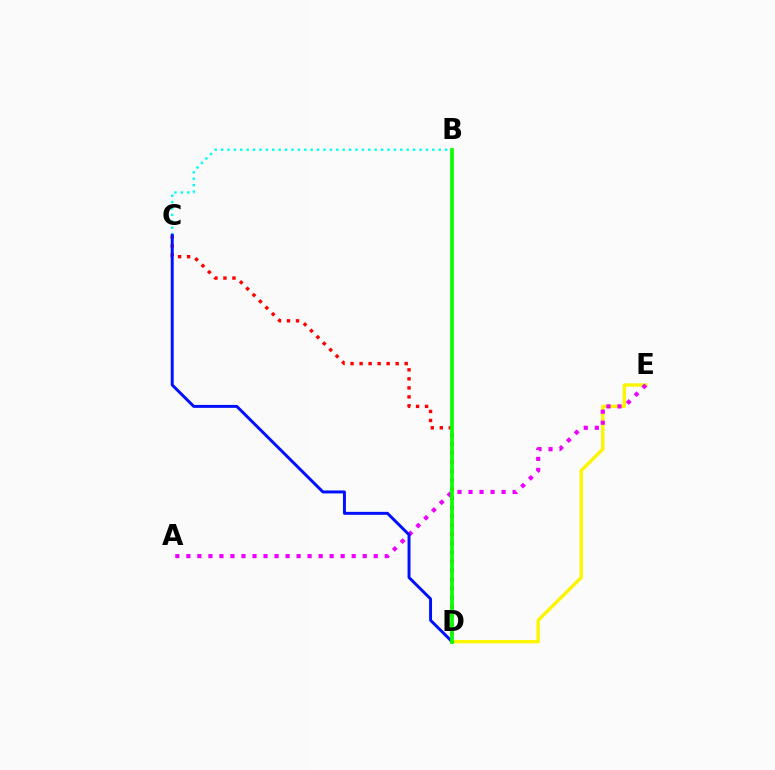{('D', 'E'): [{'color': '#fcf500', 'line_style': 'solid', 'thickness': 2.42}], ('A', 'E'): [{'color': '#ee00ff', 'line_style': 'dotted', 'thickness': 2.99}], ('C', 'D'): [{'color': '#ff0000', 'line_style': 'dotted', 'thickness': 2.45}, {'color': '#0010ff', 'line_style': 'solid', 'thickness': 2.13}], ('B', 'C'): [{'color': '#00fff6', 'line_style': 'dotted', 'thickness': 1.74}], ('B', 'D'): [{'color': '#08ff00', 'line_style': 'solid', 'thickness': 2.66}]}